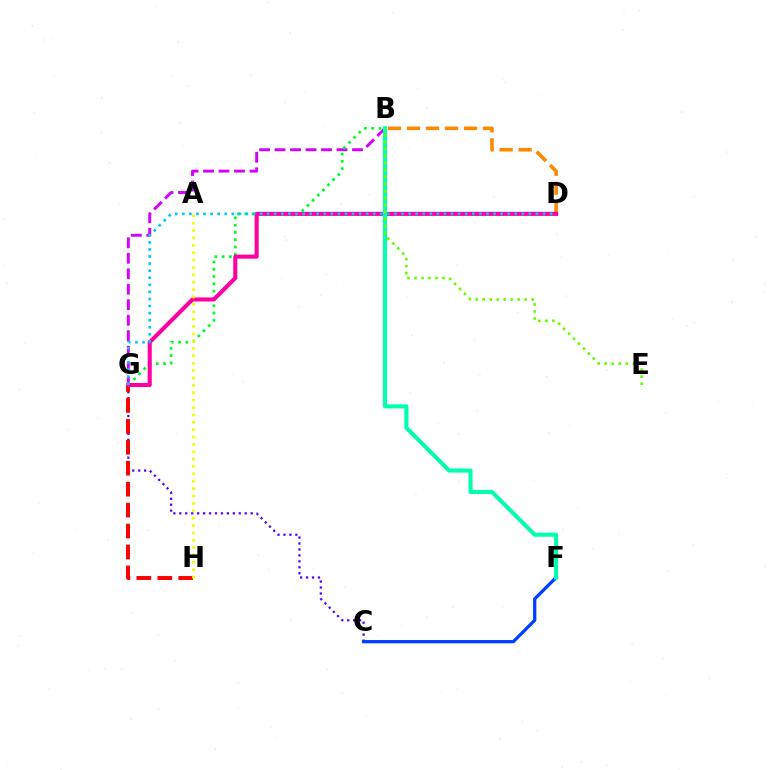{('B', 'G'): [{'color': '#d600ff', 'line_style': 'dashed', 'thickness': 2.1}, {'color': '#00ff27', 'line_style': 'dotted', 'thickness': 1.98}], ('C', 'G'): [{'color': '#4f00ff', 'line_style': 'dotted', 'thickness': 1.62}], ('G', 'H'): [{'color': '#ff0000', 'line_style': 'dashed', 'thickness': 2.84}], ('B', 'D'): [{'color': '#ff8800', 'line_style': 'dashed', 'thickness': 2.58}], ('C', 'F'): [{'color': '#003fff', 'line_style': 'solid', 'thickness': 2.34}], ('D', 'G'): [{'color': '#ff00a0', 'line_style': 'solid', 'thickness': 2.94}, {'color': '#00c7ff', 'line_style': 'dotted', 'thickness': 1.92}], ('B', 'F'): [{'color': '#00ffaf', 'line_style': 'solid', 'thickness': 2.95}], ('B', 'E'): [{'color': '#66ff00', 'line_style': 'dotted', 'thickness': 1.9}], ('A', 'H'): [{'color': '#eeff00', 'line_style': 'dotted', 'thickness': 2.0}]}